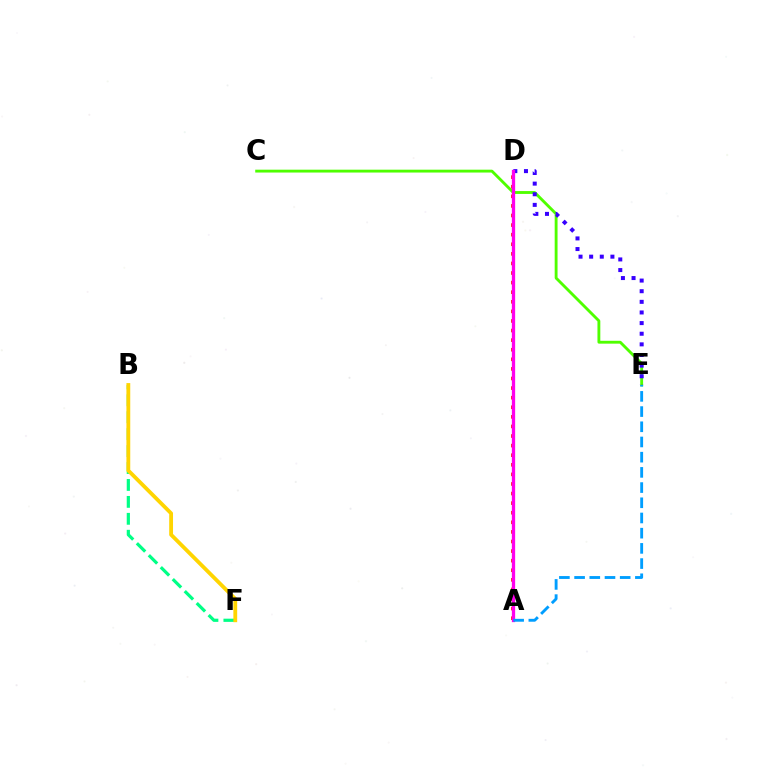{('C', 'E'): [{'color': '#4fff00', 'line_style': 'solid', 'thickness': 2.06}], ('B', 'F'): [{'color': '#00ff86', 'line_style': 'dashed', 'thickness': 2.3}, {'color': '#ffd500', 'line_style': 'solid', 'thickness': 2.75}], ('D', 'E'): [{'color': '#3700ff', 'line_style': 'dotted', 'thickness': 2.89}], ('A', 'D'): [{'color': '#ff0000', 'line_style': 'dotted', 'thickness': 2.61}, {'color': '#ff00ed', 'line_style': 'solid', 'thickness': 2.36}], ('A', 'E'): [{'color': '#009eff', 'line_style': 'dashed', 'thickness': 2.06}]}